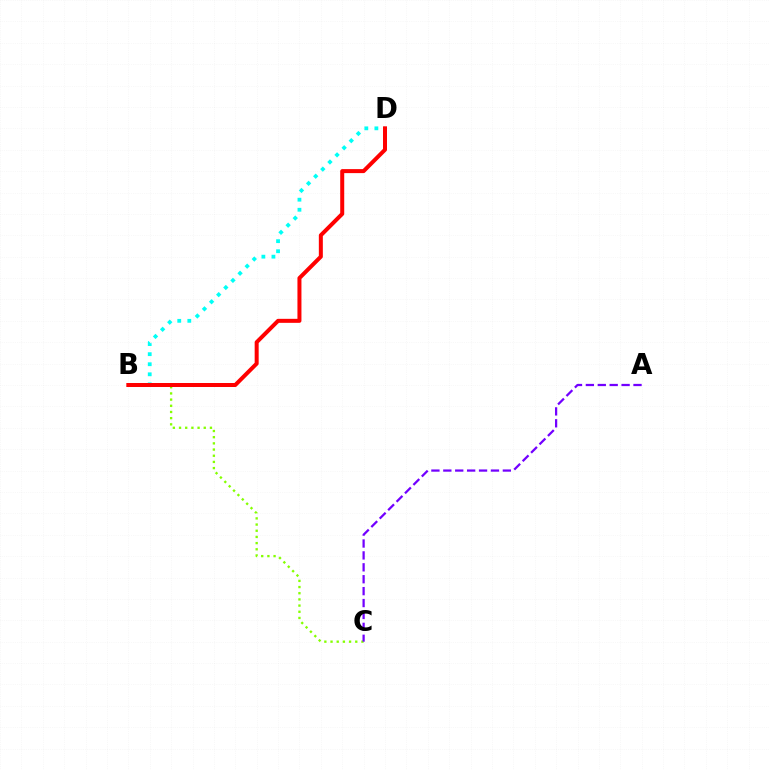{('B', 'C'): [{'color': '#84ff00', 'line_style': 'dotted', 'thickness': 1.68}], ('B', 'D'): [{'color': '#00fff6', 'line_style': 'dotted', 'thickness': 2.73}, {'color': '#ff0000', 'line_style': 'solid', 'thickness': 2.88}], ('A', 'C'): [{'color': '#7200ff', 'line_style': 'dashed', 'thickness': 1.62}]}